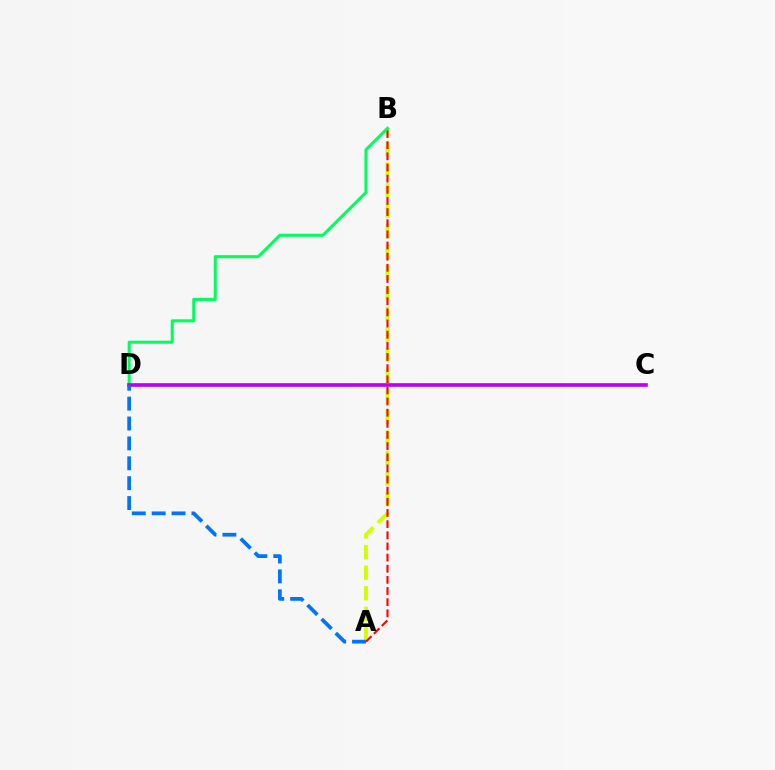{('A', 'B'): [{'color': '#d1ff00', 'line_style': 'dashed', 'thickness': 2.8}, {'color': '#ff0000', 'line_style': 'dashed', 'thickness': 1.51}], ('B', 'D'): [{'color': '#00ff5c', 'line_style': 'solid', 'thickness': 2.2}], ('C', 'D'): [{'color': '#b900ff', 'line_style': 'solid', 'thickness': 2.62}], ('A', 'D'): [{'color': '#0074ff', 'line_style': 'dashed', 'thickness': 2.7}]}